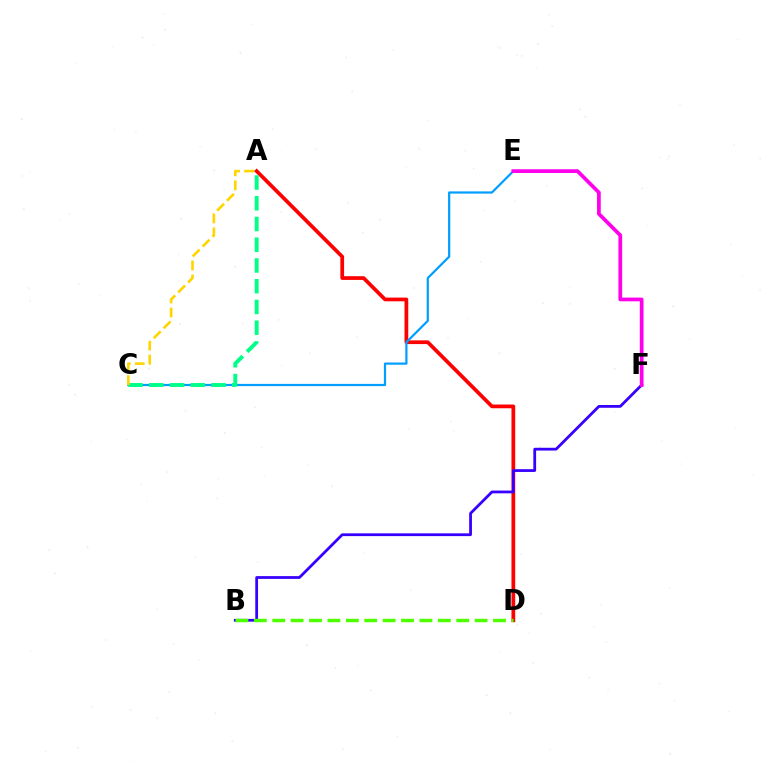{('A', 'D'): [{'color': '#ff0000', 'line_style': 'solid', 'thickness': 2.68}], ('C', 'E'): [{'color': '#009eff', 'line_style': 'solid', 'thickness': 1.6}], ('B', 'F'): [{'color': '#3700ff', 'line_style': 'solid', 'thickness': 2.0}], ('B', 'D'): [{'color': '#4fff00', 'line_style': 'dashed', 'thickness': 2.5}], ('E', 'F'): [{'color': '#ff00ed', 'line_style': 'solid', 'thickness': 2.69}], ('A', 'C'): [{'color': '#00ff86', 'line_style': 'dashed', 'thickness': 2.82}, {'color': '#ffd500', 'line_style': 'dashed', 'thickness': 1.9}]}